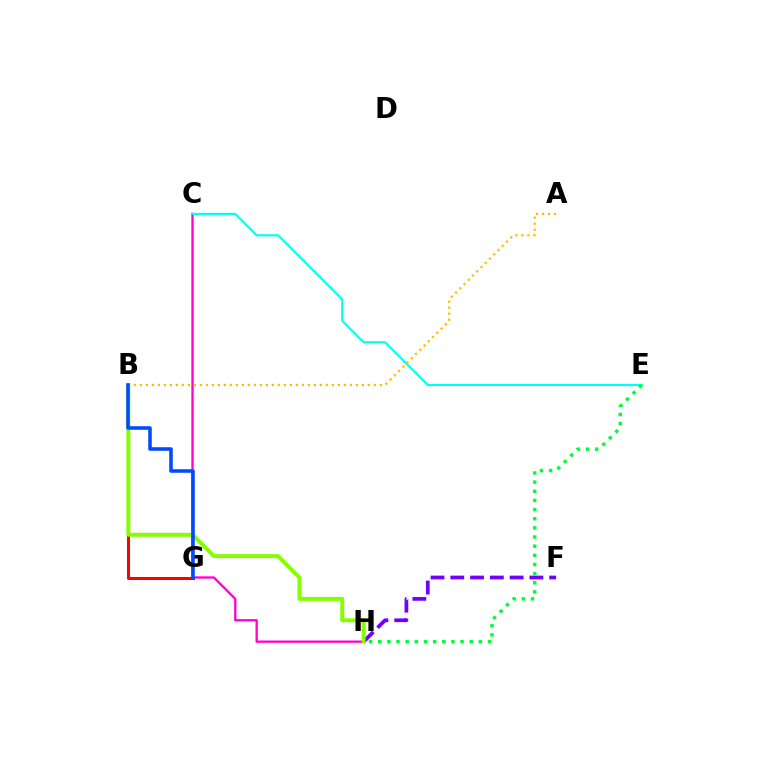{('C', 'H'): [{'color': '#ff00cf', 'line_style': 'solid', 'thickness': 1.66}], ('C', 'E'): [{'color': '#00fff6', 'line_style': 'solid', 'thickness': 1.53}], ('F', 'H'): [{'color': '#7200ff', 'line_style': 'dashed', 'thickness': 2.69}], ('B', 'G'): [{'color': '#ff0000', 'line_style': 'solid', 'thickness': 2.17}, {'color': '#004bff', 'line_style': 'solid', 'thickness': 2.56}], ('E', 'H'): [{'color': '#00ff39', 'line_style': 'dotted', 'thickness': 2.49}], ('B', 'H'): [{'color': '#84ff00', 'line_style': 'solid', 'thickness': 2.84}], ('A', 'B'): [{'color': '#ffbd00', 'line_style': 'dotted', 'thickness': 1.63}]}